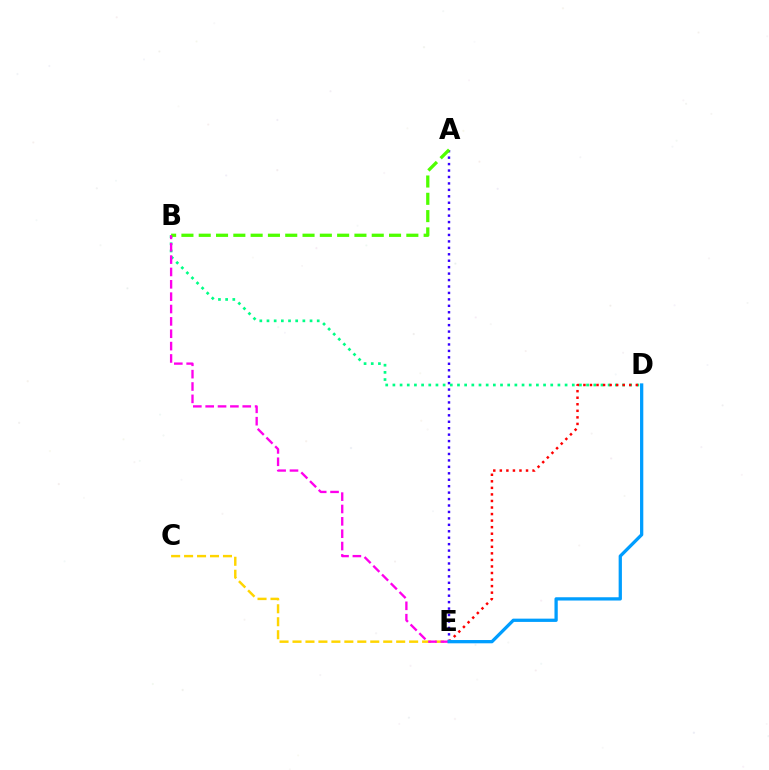{('A', 'E'): [{'color': '#3700ff', 'line_style': 'dotted', 'thickness': 1.75}], ('B', 'D'): [{'color': '#00ff86', 'line_style': 'dotted', 'thickness': 1.95}], ('C', 'E'): [{'color': '#ffd500', 'line_style': 'dashed', 'thickness': 1.76}], ('A', 'B'): [{'color': '#4fff00', 'line_style': 'dashed', 'thickness': 2.35}], ('B', 'E'): [{'color': '#ff00ed', 'line_style': 'dashed', 'thickness': 1.68}], ('D', 'E'): [{'color': '#ff0000', 'line_style': 'dotted', 'thickness': 1.78}, {'color': '#009eff', 'line_style': 'solid', 'thickness': 2.36}]}